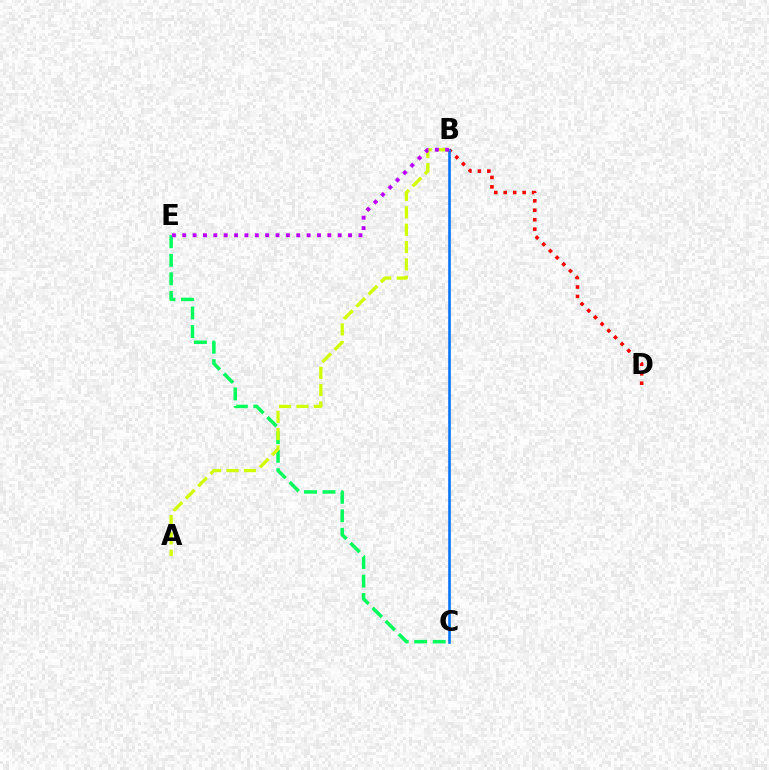{('B', 'D'): [{'color': '#ff0000', 'line_style': 'dotted', 'thickness': 2.57}], ('C', 'E'): [{'color': '#00ff5c', 'line_style': 'dashed', 'thickness': 2.52}], ('B', 'C'): [{'color': '#0074ff', 'line_style': 'solid', 'thickness': 1.87}], ('A', 'B'): [{'color': '#d1ff00', 'line_style': 'dashed', 'thickness': 2.36}], ('B', 'E'): [{'color': '#b900ff', 'line_style': 'dotted', 'thickness': 2.82}]}